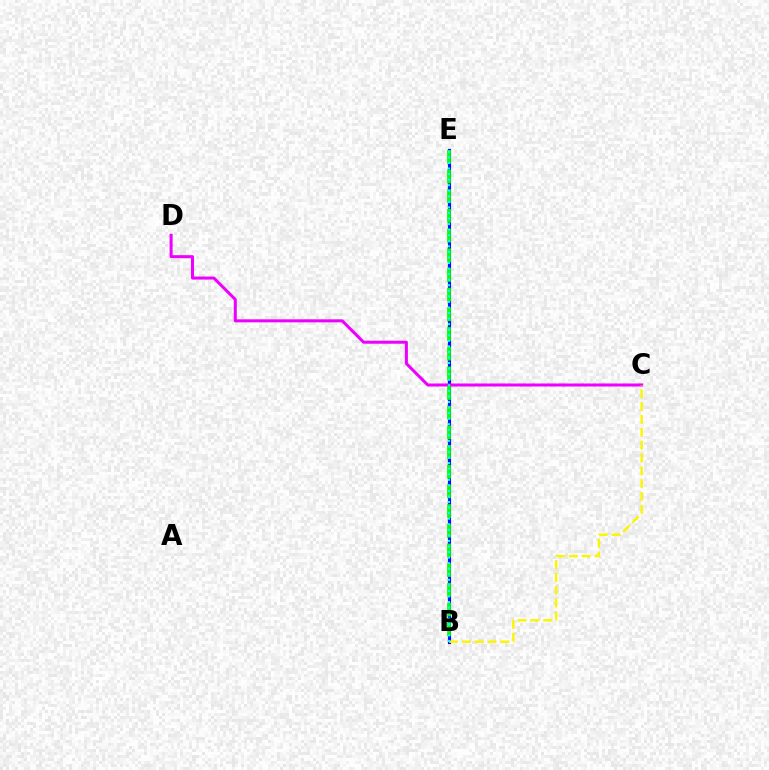{('B', 'E'): [{'color': '#ff0000', 'line_style': 'dotted', 'thickness': 1.64}, {'color': '#0010ff', 'line_style': 'solid', 'thickness': 2.25}, {'color': '#08ff00', 'line_style': 'dashed', 'thickness': 2.67}, {'color': '#00fff6', 'line_style': 'dotted', 'thickness': 1.51}], ('C', 'D'): [{'color': '#ee00ff', 'line_style': 'solid', 'thickness': 2.18}], ('B', 'C'): [{'color': '#fcf500', 'line_style': 'dashed', 'thickness': 1.74}]}